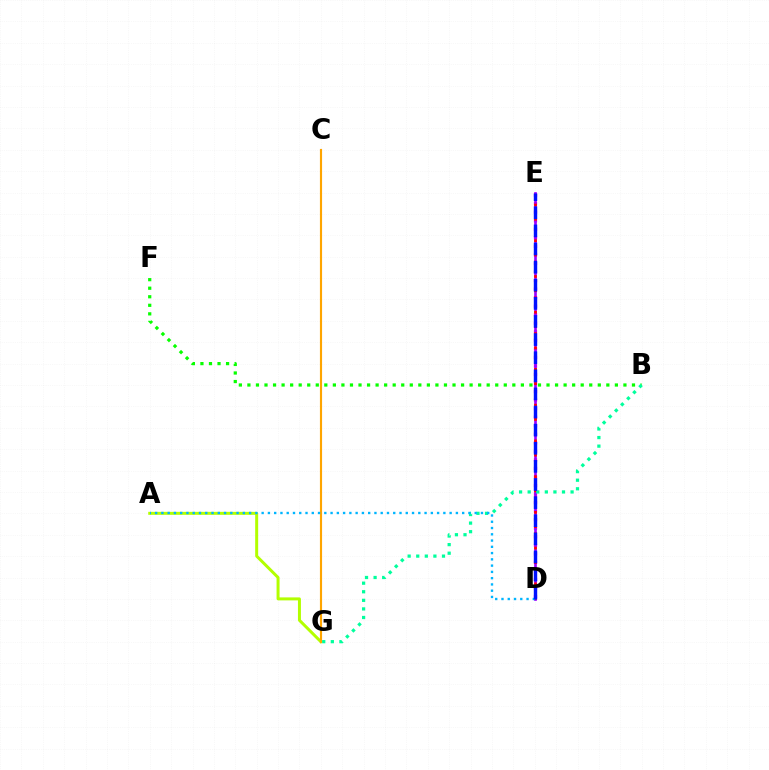{('A', 'G'): [{'color': '#b3ff00', 'line_style': 'solid', 'thickness': 2.15}], ('C', 'G'): [{'color': '#ffa500', 'line_style': 'solid', 'thickness': 1.55}], ('B', 'F'): [{'color': '#08ff00', 'line_style': 'dotted', 'thickness': 2.32}], ('D', 'E'): [{'color': '#ff00bd', 'line_style': 'dotted', 'thickness': 2.32}, {'color': '#9b00ff', 'line_style': 'solid', 'thickness': 1.93}, {'color': '#ff0000', 'line_style': 'dotted', 'thickness': 1.94}, {'color': '#0010ff', 'line_style': 'dashed', 'thickness': 2.46}], ('B', 'G'): [{'color': '#00ff9d', 'line_style': 'dotted', 'thickness': 2.33}], ('A', 'D'): [{'color': '#00b5ff', 'line_style': 'dotted', 'thickness': 1.7}]}